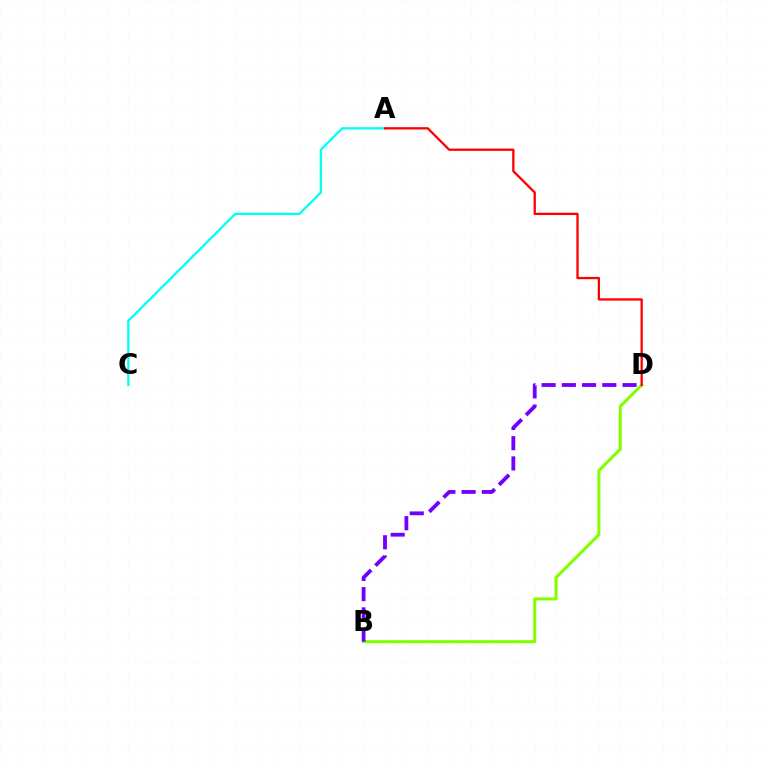{('A', 'C'): [{'color': '#00fff6', 'line_style': 'solid', 'thickness': 1.64}], ('B', 'D'): [{'color': '#84ff00', 'line_style': 'solid', 'thickness': 2.2}, {'color': '#7200ff', 'line_style': 'dashed', 'thickness': 2.75}], ('A', 'D'): [{'color': '#ff0000', 'line_style': 'solid', 'thickness': 1.65}]}